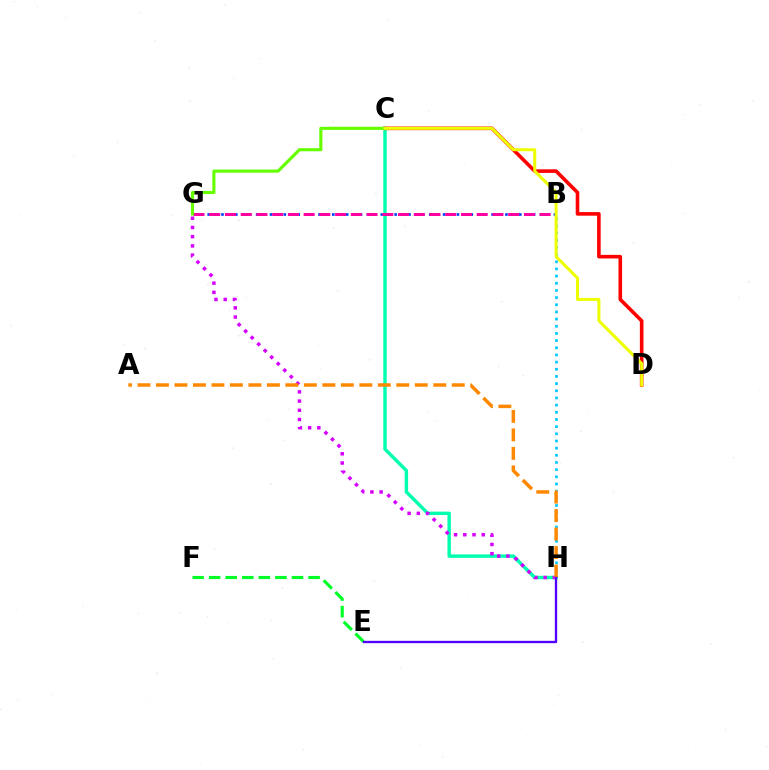{('C', 'H'): [{'color': '#00ffaf', 'line_style': 'solid', 'thickness': 2.47}], ('C', 'D'): [{'color': '#ff0000', 'line_style': 'solid', 'thickness': 2.59}, {'color': '#eeff00', 'line_style': 'solid', 'thickness': 2.17}], ('B', 'H'): [{'color': '#00c7ff', 'line_style': 'dotted', 'thickness': 1.95}], ('G', 'H'): [{'color': '#d600ff', 'line_style': 'dotted', 'thickness': 2.5}], ('A', 'H'): [{'color': '#ff8800', 'line_style': 'dashed', 'thickness': 2.51}], ('E', 'F'): [{'color': '#00ff27', 'line_style': 'dashed', 'thickness': 2.25}], ('B', 'G'): [{'color': '#003fff', 'line_style': 'dotted', 'thickness': 1.88}, {'color': '#ff00a0', 'line_style': 'dashed', 'thickness': 2.14}], ('E', 'H'): [{'color': '#4f00ff', 'line_style': 'solid', 'thickness': 1.68}], ('C', 'G'): [{'color': '#66ff00', 'line_style': 'solid', 'thickness': 2.25}]}